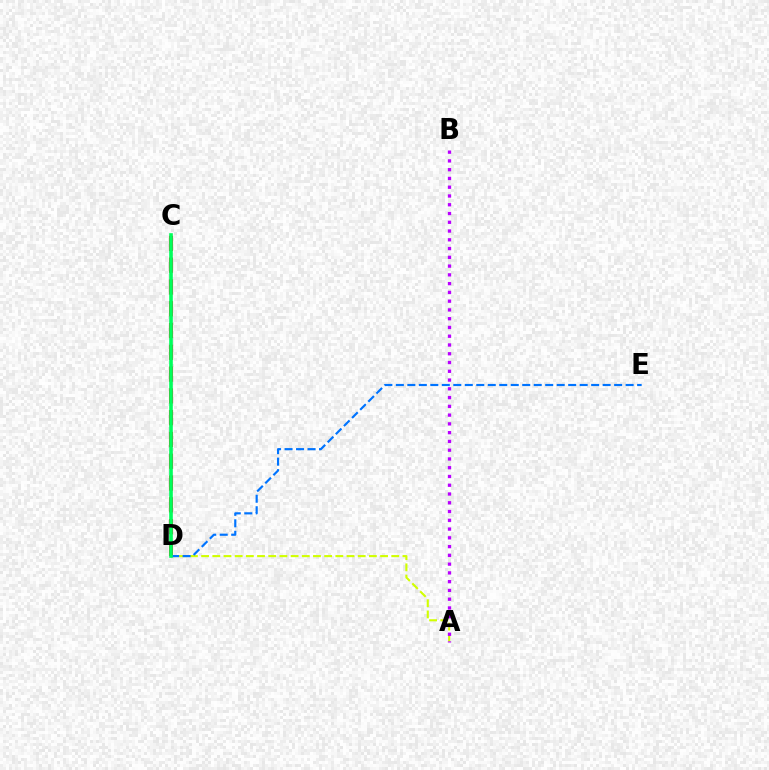{('C', 'D'): [{'color': '#ff0000', 'line_style': 'dashed', 'thickness': 2.96}, {'color': '#00ff5c', 'line_style': 'solid', 'thickness': 2.61}], ('A', 'D'): [{'color': '#d1ff00', 'line_style': 'dashed', 'thickness': 1.52}], ('D', 'E'): [{'color': '#0074ff', 'line_style': 'dashed', 'thickness': 1.56}], ('A', 'B'): [{'color': '#b900ff', 'line_style': 'dotted', 'thickness': 2.38}]}